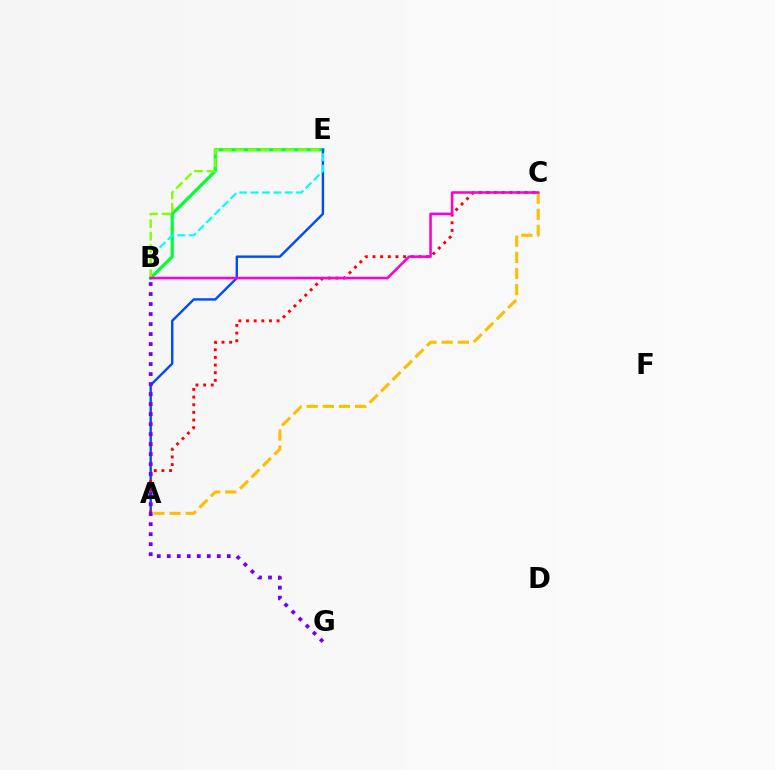{('B', 'E'): [{'color': '#00ff39', 'line_style': 'solid', 'thickness': 2.3}, {'color': '#00fff6', 'line_style': 'dashed', 'thickness': 1.54}, {'color': '#84ff00', 'line_style': 'dashed', 'thickness': 1.7}], ('A', 'E'): [{'color': '#004bff', 'line_style': 'solid', 'thickness': 1.74}], ('A', 'C'): [{'color': '#ff0000', 'line_style': 'dotted', 'thickness': 2.08}, {'color': '#ffbd00', 'line_style': 'dashed', 'thickness': 2.19}], ('B', 'G'): [{'color': '#7200ff', 'line_style': 'dotted', 'thickness': 2.72}], ('B', 'C'): [{'color': '#ff00cf', 'line_style': 'solid', 'thickness': 1.84}]}